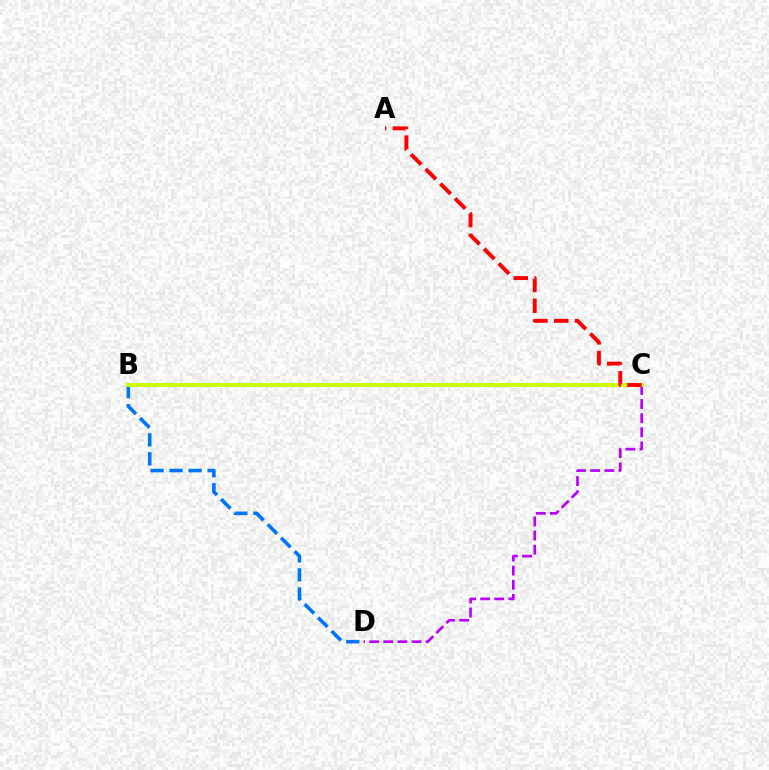{('B', 'C'): [{'color': '#00ff5c', 'line_style': 'solid', 'thickness': 2.83}, {'color': '#d1ff00', 'line_style': 'solid', 'thickness': 2.8}], ('C', 'D'): [{'color': '#b900ff', 'line_style': 'dashed', 'thickness': 1.92}], ('B', 'D'): [{'color': '#0074ff', 'line_style': 'dashed', 'thickness': 2.58}], ('A', 'C'): [{'color': '#ff0000', 'line_style': 'dashed', 'thickness': 2.83}]}